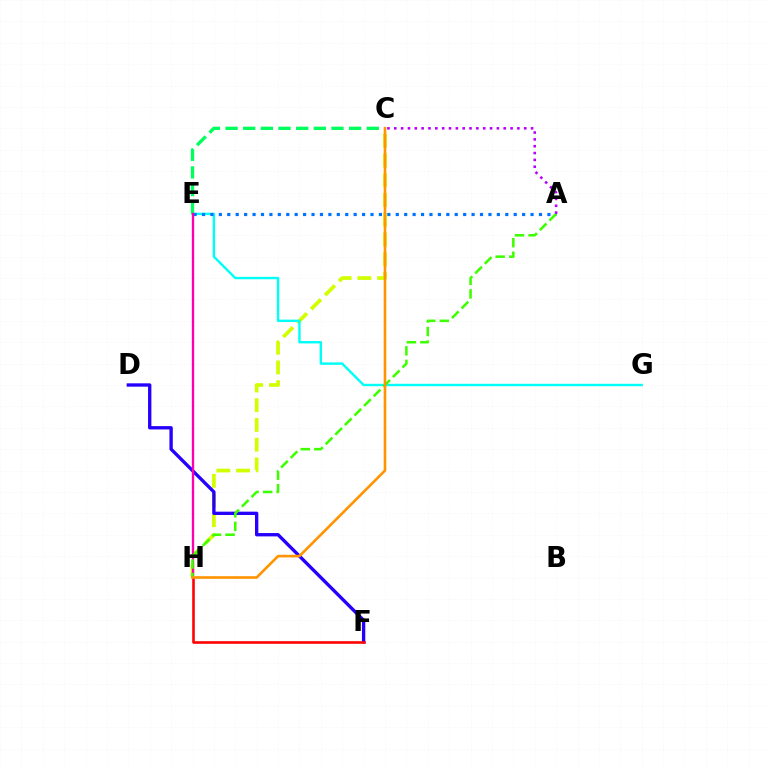{('C', 'H'): [{'color': '#d1ff00', 'line_style': 'dashed', 'thickness': 2.68}, {'color': '#ff9400', 'line_style': 'solid', 'thickness': 1.9}], ('D', 'F'): [{'color': '#2500ff', 'line_style': 'solid', 'thickness': 2.4}], ('E', 'G'): [{'color': '#00fff6', 'line_style': 'solid', 'thickness': 1.73}], ('F', 'H'): [{'color': '#ff0000', 'line_style': 'solid', 'thickness': 1.86}], ('C', 'E'): [{'color': '#00ff5c', 'line_style': 'dashed', 'thickness': 2.4}], ('A', 'E'): [{'color': '#0074ff', 'line_style': 'dotted', 'thickness': 2.29}], ('E', 'H'): [{'color': '#ff00ac', 'line_style': 'solid', 'thickness': 1.68}], ('A', 'H'): [{'color': '#3dff00', 'line_style': 'dashed', 'thickness': 1.84}], ('A', 'C'): [{'color': '#b900ff', 'line_style': 'dotted', 'thickness': 1.86}]}